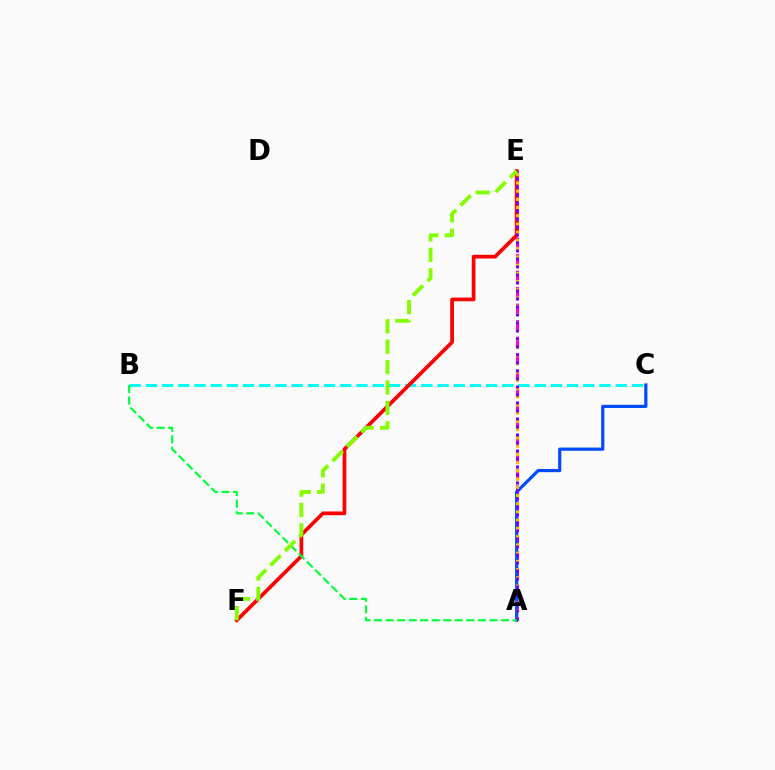{('B', 'C'): [{'color': '#00fff6', 'line_style': 'dashed', 'thickness': 2.2}], ('A', 'E'): [{'color': '#ff00cf', 'line_style': 'dashed', 'thickness': 2.24}, {'color': '#ffbd00', 'line_style': 'dotted', 'thickness': 2.24}, {'color': '#7200ff', 'line_style': 'dotted', 'thickness': 2.17}], ('A', 'C'): [{'color': '#004bff', 'line_style': 'solid', 'thickness': 2.3}], ('E', 'F'): [{'color': '#ff0000', 'line_style': 'solid', 'thickness': 2.69}, {'color': '#84ff00', 'line_style': 'dashed', 'thickness': 2.77}], ('A', 'B'): [{'color': '#00ff39', 'line_style': 'dashed', 'thickness': 1.57}]}